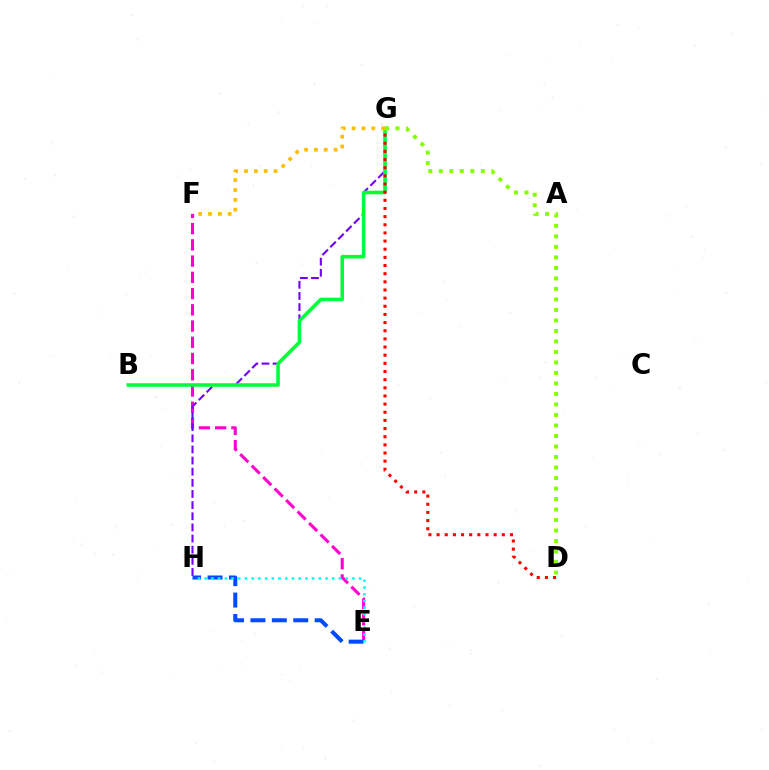{('E', 'F'): [{'color': '#ff00cf', 'line_style': 'dashed', 'thickness': 2.21}], ('G', 'H'): [{'color': '#7200ff', 'line_style': 'dashed', 'thickness': 1.51}], ('B', 'G'): [{'color': '#00ff39', 'line_style': 'solid', 'thickness': 2.55}], ('E', 'H'): [{'color': '#004bff', 'line_style': 'dashed', 'thickness': 2.91}, {'color': '#00fff6', 'line_style': 'dotted', 'thickness': 1.82}], ('D', 'G'): [{'color': '#ff0000', 'line_style': 'dotted', 'thickness': 2.21}, {'color': '#84ff00', 'line_style': 'dotted', 'thickness': 2.85}], ('F', 'G'): [{'color': '#ffbd00', 'line_style': 'dotted', 'thickness': 2.68}]}